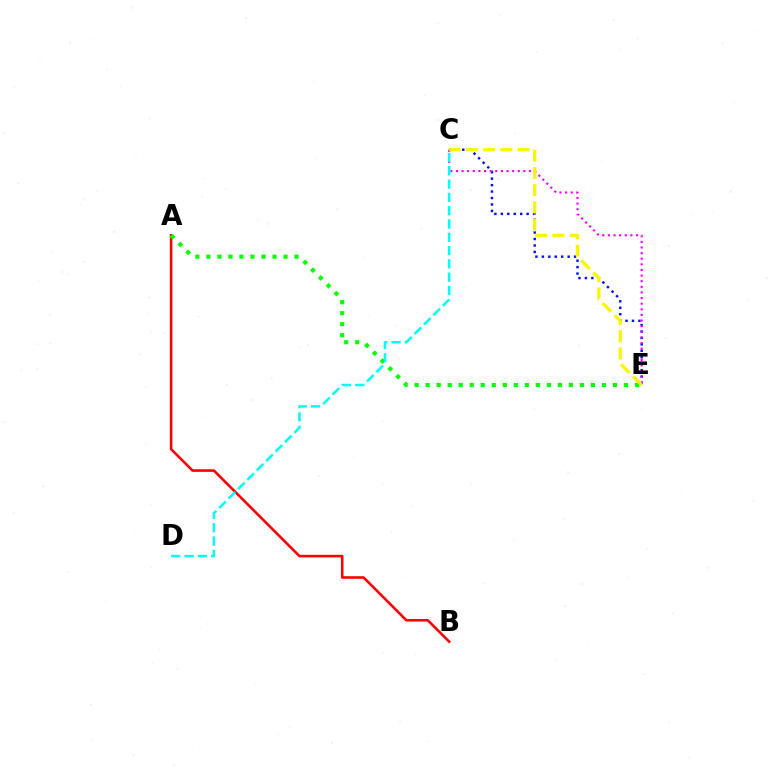{('A', 'B'): [{'color': '#ff0000', 'line_style': 'solid', 'thickness': 1.87}], ('C', 'E'): [{'color': '#0010ff', 'line_style': 'dotted', 'thickness': 1.75}, {'color': '#ee00ff', 'line_style': 'dotted', 'thickness': 1.53}, {'color': '#fcf500', 'line_style': 'dashed', 'thickness': 2.34}], ('A', 'E'): [{'color': '#08ff00', 'line_style': 'dotted', 'thickness': 2.99}], ('C', 'D'): [{'color': '#00fff6', 'line_style': 'dashed', 'thickness': 1.81}]}